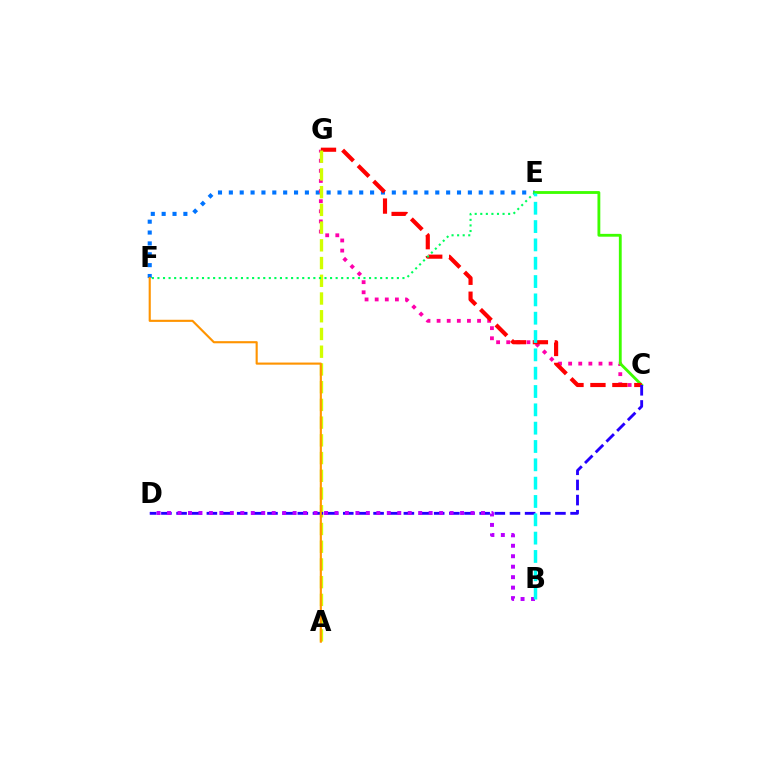{('E', 'F'): [{'color': '#0074ff', 'line_style': 'dotted', 'thickness': 2.95}, {'color': '#00ff5c', 'line_style': 'dotted', 'thickness': 1.51}], ('C', 'G'): [{'color': '#ff00ac', 'line_style': 'dotted', 'thickness': 2.75}, {'color': '#ff0000', 'line_style': 'dashed', 'thickness': 2.98}], ('C', 'E'): [{'color': '#3dff00', 'line_style': 'solid', 'thickness': 2.04}], ('A', 'G'): [{'color': '#d1ff00', 'line_style': 'dashed', 'thickness': 2.41}], ('C', 'D'): [{'color': '#2500ff', 'line_style': 'dashed', 'thickness': 2.06}], ('B', 'D'): [{'color': '#b900ff', 'line_style': 'dotted', 'thickness': 2.84}], ('B', 'E'): [{'color': '#00fff6', 'line_style': 'dashed', 'thickness': 2.49}], ('A', 'F'): [{'color': '#ff9400', 'line_style': 'solid', 'thickness': 1.53}]}